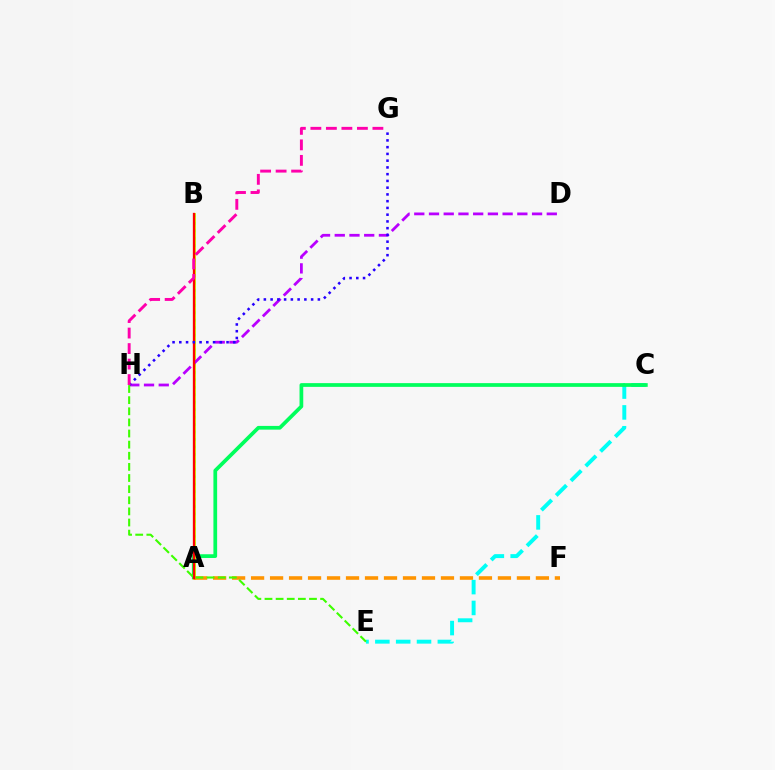{('A', 'B'): [{'color': '#0074ff', 'line_style': 'dotted', 'thickness': 2.02}, {'color': '#d1ff00', 'line_style': 'solid', 'thickness': 2.07}, {'color': '#ff0000', 'line_style': 'solid', 'thickness': 1.66}], ('C', 'E'): [{'color': '#00fff6', 'line_style': 'dashed', 'thickness': 2.83}], ('A', 'C'): [{'color': '#00ff5c', 'line_style': 'solid', 'thickness': 2.68}], ('D', 'H'): [{'color': '#b900ff', 'line_style': 'dashed', 'thickness': 2.0}], ('A', 'F'): [{'color': '#ff9400', 'line_style': 'dashed', 'thickness': 2.58}], ('G', 'H'): [{'color': '#2500ff', 'line_style': 'dotted', 'thickness': 1.83}, {'color': '#ff00ac', 'line_style': 'dashed', 'thickness': 2.11}], ('E', 'H'): [{'color': '#3dff00', 'line_style': 'dashed', 'thickness': 1.51}]}